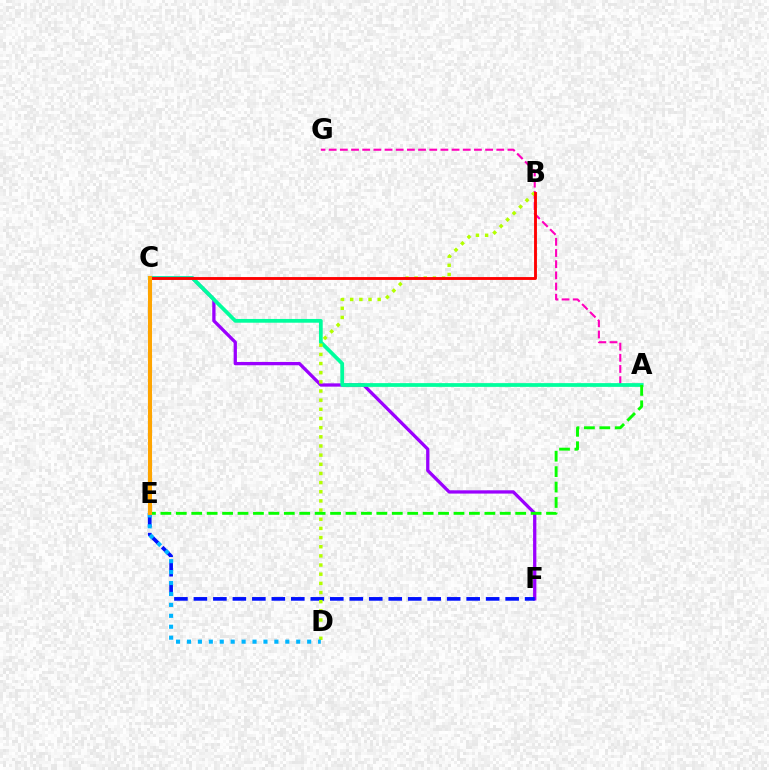{('A', 'G'): [{'color': '#ff00bd', 'line_style': 'dashed', 'thickness': 1.52}], ('C', 'F'): [{'color': '#9b00ff', 'line_style': 'solid', 'thickness': 2.36}], ('E', 'F'): [{'color': '#0010ff', 'line_style': 'dashed', 'thickness': 2.65}], ('A', 'C'): [{'color': '#00ff9d', 'line_style': 'solid', 'thickness': 2.7}], ('B', 'D'): [{'color': '#b3ff00', 'line_style': 'dotted', 'thickness': 2.49}], ('D', 'E'): [{'color': '#00b5ff', 'line_style': 'dotted', 'thickness': 2.97}], ('A', 'E'): [{'color': '#08ff00', 'line_style': 'dashed', 'thickness': 2.1}], ('B', 'C'): [{'color': '#ff0000', 'line_style': 'solid', 'thickness': 2.07}], ('C', 'E'): [{'color': '#ffa500', 'line_style': 'solid', 'thickness': 2.94}]}